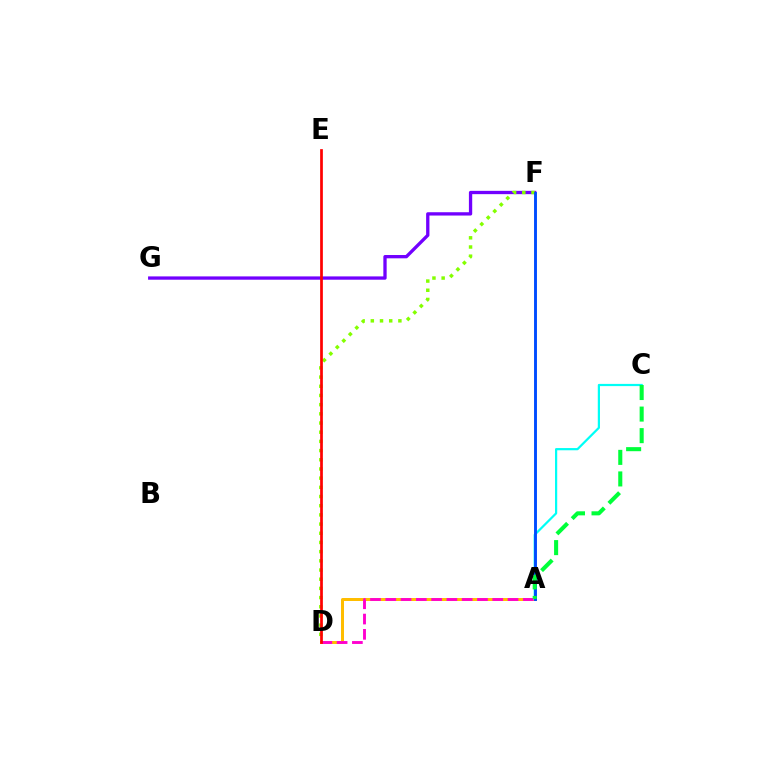{('F', 'G'): [{'color': '#7200ff', 'line_style': 'solid', 'thickness': 2.38}], ('D', 'F'): [{'color': '#84ff00', 'line_style': 'dotted', 'thickness': 2.5}], ('A', 'D'): [{'color': '#ffbd00', 'line_style': 'solid', 'thickness': 2.15}, {'color': '#ff00cf', 'line_style': 'dashed', 'thickness': 2.08}], ('A', 'C'): [{'color': '#00fff6', 'line_style': 'solid', 'thickness': 1.59}, {'color': '#00ff39', 'line_style': 'dashed', 'thickness': 2.93}], ('D', 'E'): [{'color': '#ff0000', 'line_style': 'solid', 'thickness': 1.96}], ('A', 'F'): [{'color': '#004bff', 'line_style': 'solid', 'thickness': 2.09}]}